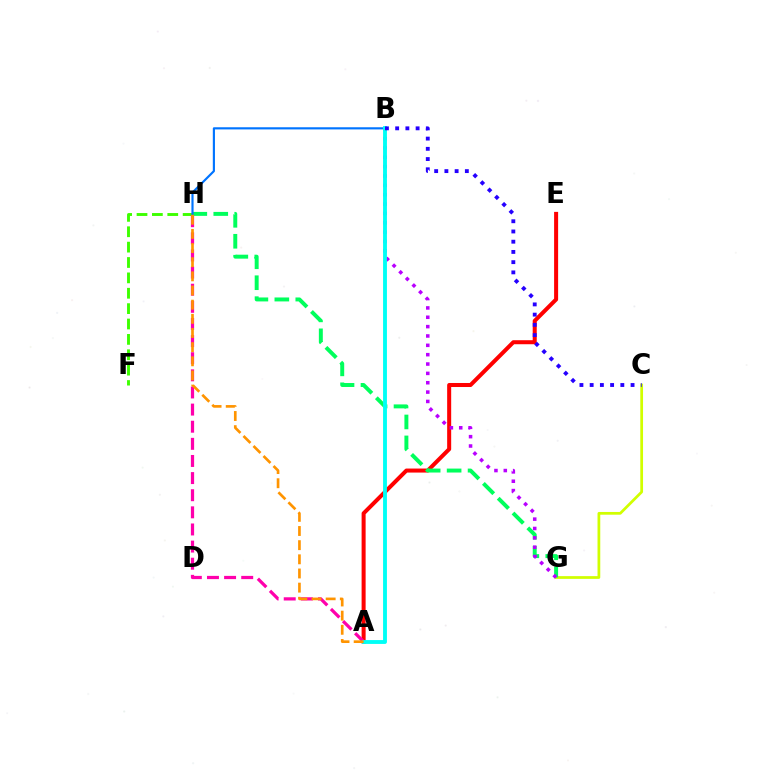{('C', 'G'): [{'color': '#d1ff00', 'line_style': 'solid', 'thickness': 1.97}], ('A', 'E'): [{'color': '#ff0000', 'line_style': 'solid', 'thickness': 2.9}], ('G', 'H'): [{'color': '#00ff5c', 'line_style': 'dashed', 'thickness': 2.85}], ('F', 'H'): [{'color': '#3dff00', 'line_style': 'dashed', 'thickness': 2.09}], ('B', 'G'): [{'color': '#b900ff', 'line_style': 'dotted', 'thickness': 2.54}], ('A', 'H'): [{'color': '#ff00ac', 'line_style': 'dashed', 'thickness': 2.33}, {'color': '#ff9400', 'line_style': 'dashed', 'thickness': 1.92}], ('B', 'H'): [{'color': '#0074ff', 'line_style': 'solid', 'thickness': 1.55}], ('A', 'B'): [{'color': '#00fff6', 'line_style': 'solid', 'thickness': 2.78}], ('B', 'C'): [{'color': '#2500ff', 'line_style': 'dotted', 'thickness': 2.78}]}